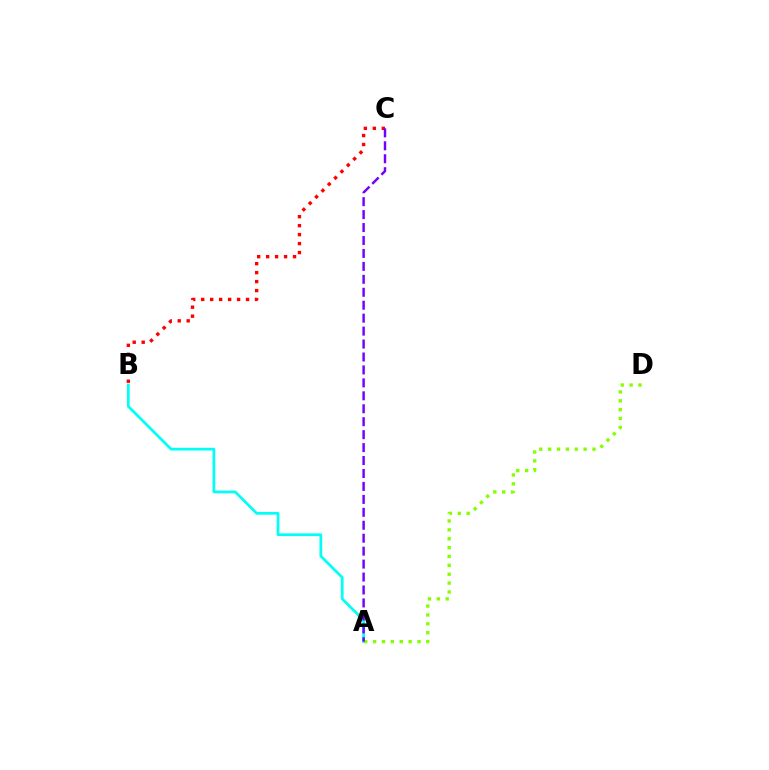{('A', 'B'): [{'color': '#00fff6', 'line_style': 'solid', 'thickness': 1.96}], ('B', 'C'): [{'color': '#ff0000', 'line_style': 'dotted', 'thickness': 2.44}], ('A', 'D'): [{'color': '#84ff00', 'line_style': 'dotted', 'thickness': 2.41}], ('A', 'C'): [{'color': '#7200ff', 'line_style': 'dashed', 'thickness': 1.76}]}